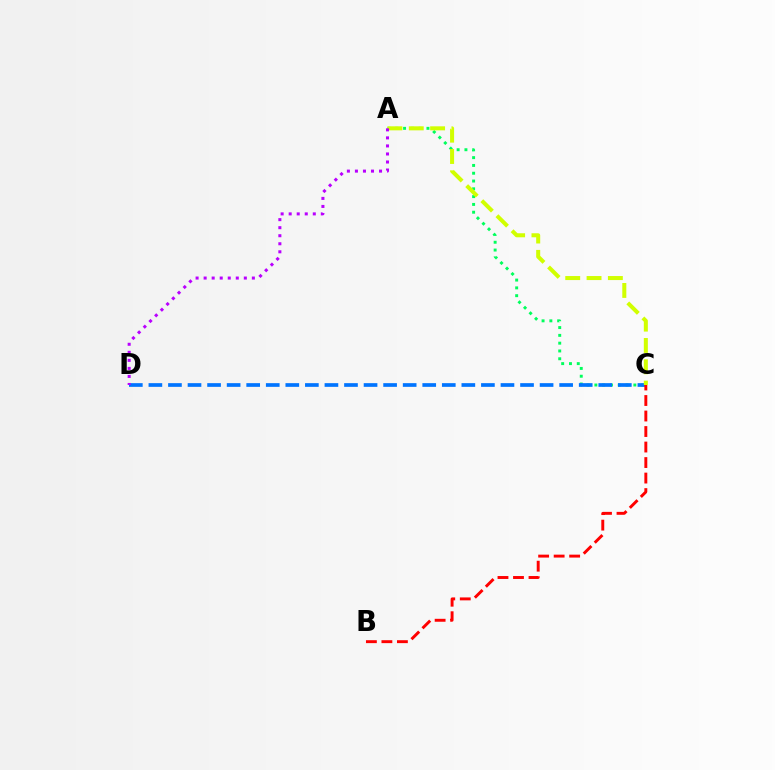{('A', 'C'): [{'color': '#00ff5c', 'line_style': 'dotted', 'thickness': 2.12}, {'color': '#d1ff00', 'line_style': 'dashed', 'thickness': 2.9}], ('C', 'D'): [{'color': '#0074ff', 'line_style': 'dashed', 'thickness': 2.66}], ('A', 'D'): [{'color': '#b900ff', 'line_style': 'dotted', 'thickness': 2.18}], ('B', 'C'): [{'color': '#ff0000', 'line_style': 'dashed', 'thickness': 2.11}]}